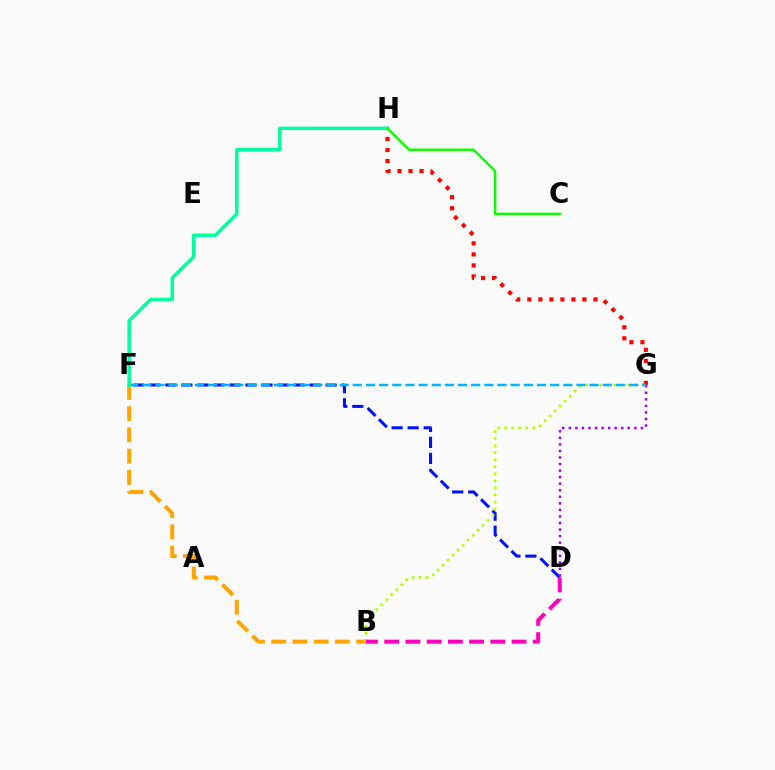{('B', 'F'): [{'color': '#ffa500', 'line_style': 'dashed', 'thickness': 2.89}], ('D', 'F'): [{'color': '#0010ff', 'line_style': 'dashed', 'thickness': 2.18}], ('B', 'G'): [{'color': '#b3ff00', 'line_style': 'dotted', 'thickness': 1.92}], ('G', 'H'): [{'color': '#ff0000', 'line_style': 'dotted', 'thickness': 3.0}], ('D', 'G'): [{'color': '#9b00ff', 'line_style': 'dotted', 'thickness': 1.78}], ('F', 'G'): [{'color': '#00b5ff', 'line_style': 'dashed', 'thickness': 1.79}], ('B', 'D'): [{'color': '#ff00bd', 'line_style': 'dashed', 'thickness': 2.88}], ('F', 'H'): [{'color': '#00ff9d', 'line_style': 'solid', 'thickness': 2.51}], ('C', 'H'): [{'color': '#08ff00', 'line_style': 'solid', 'thickness': 1.75}]}